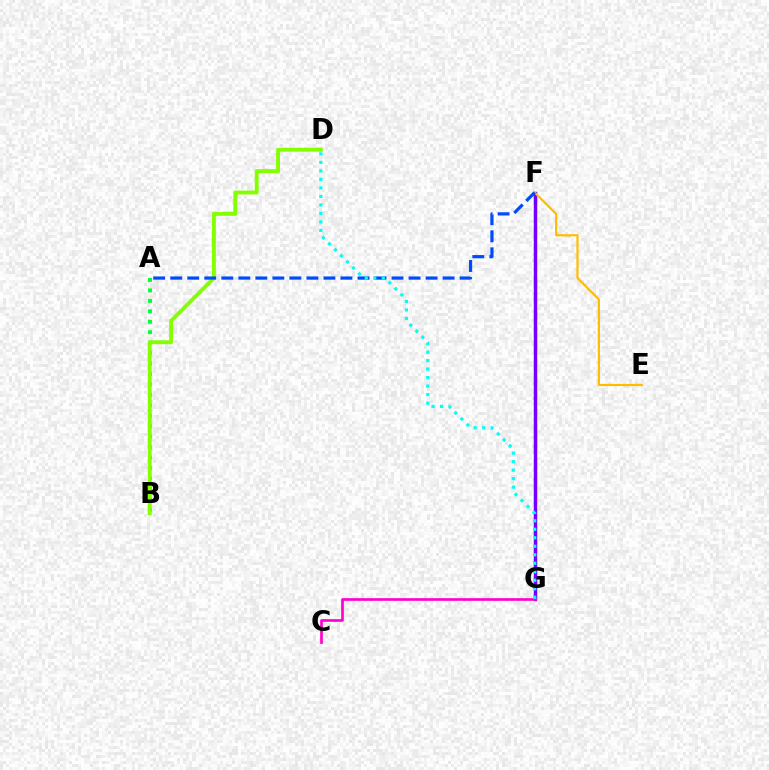{('F', 'G'): [{'color': '#ff0000', 'line_style': 'dashed', 'thickness': 2.26}, {'color': '#7200ff', 'line_style': 'solid', 'thickness': 2.47}], ('A', 'B'): [{'color': '#00ff39', 'line_style': 'dotted', 'thickness': 2.84}], ('B', 'D'): [{'color': '#84ff00', 'line_style': 'solid', 'thickness': 2.8}], ('C', 'G'): [{'color': '#ff00cf', 'line_style': 'solid', 'thickness': 1.92}], ('E', 'F'): [{'color': '#ffbd00', 'line_style': 'solid', 'thickness': 1.57}], ('A', 'F'): [{'color': '#004bff', 'line_style': 'dashed', 'thickness': 2.31}], ('D', 'G'): [{'color': '#00fff6', 'line_style': 'dotted', 'thickness': 2.31}]}